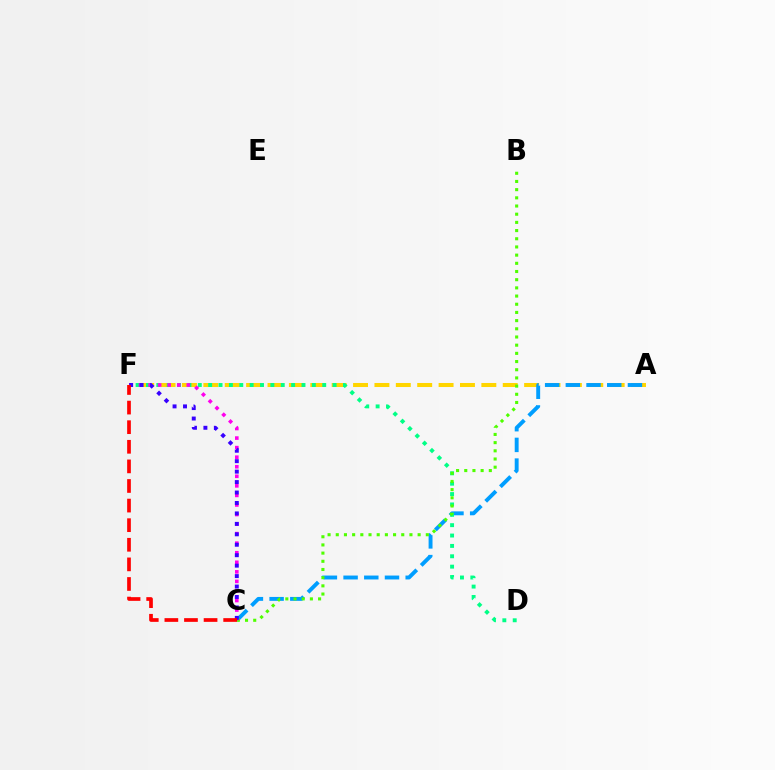{('A', 'F'): [{'color': '#ffd500', 'line_style': 'dashed', 'thickness': 2.91}], ('A', 'C'): [{'color': '#009eff', 'line_style': 'dashed', 'thickness': 2.81}], ('D', 'F'): [{'color': '#00ff86', 'line_style': 'dotted', 'thickness': 2.82}], ('B', 'C'): [{'color': '#4fff00', 'line_style': 'dotted', 'thickness': 2.22}], ('C', 'F'): [{'color': '#ff00ed', 'line_style': 'dotted', 'thickness': 2.6}, {'color': '#3700ff', 'line_style': 'dotted', 'thickness': 2.84}, {'color': '#ff0000', 'line_style': 'dashed', 'thickness': 2.66}]}